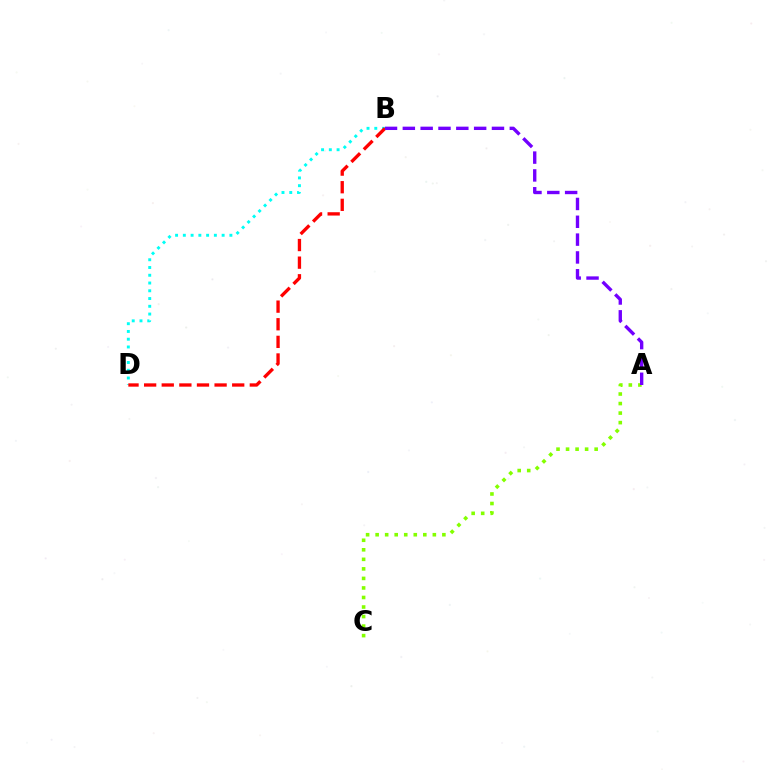{('A', 'C'): [{'color': '#84ff00', 'line_style': 'dotted', 'thickness': 2.59}], ('B', 'D'): [{'color': '#00fff6', 'line_style': 'dotted', 'thickness': 2.11}, {'color': '#ff0000', 'line_style': 'dashed', 'thickness': 2.39}], ('A', 'B'): [{'color': '#7200ff', 'line_style': 'dashed', 'thickness': 2.42}]}